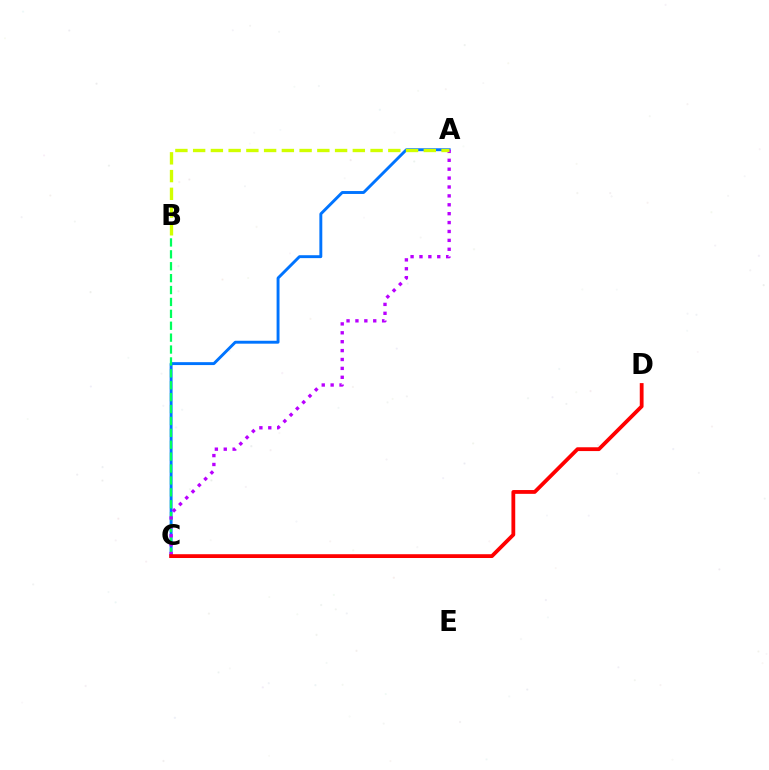{('A', 'C'): [{'color': '#0074ff', 'line_style': 'solid', 'thickness': 2.1}, {'color': '#b900ff', 'line_style': 'dotted', 'thickness': 2.42}], ('B', 'C'): [{'color': '#00ff5c', 'line_style': 'dashed', 'thickness': 1.62}], ('C', 'D'): [{'color': '#ff0000', 'line_style': 'solid', 'thickness': 2.74}], ('A', 'B'): [{'color': '#d1ff00', 'line_style': 'dashed', 'thickness': 2.41}]}